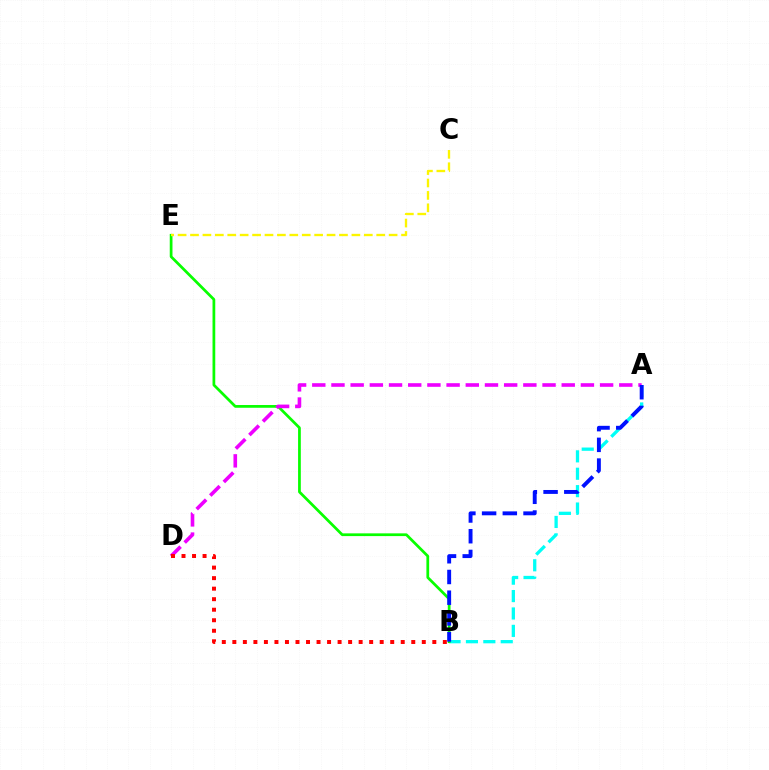{('A', 'B'): [{'color': '#00fff6', 'line_style': 'dashed', 'thickness': 2.36}, {'color': '#0010ff', 'line_style': 'dashed', 'thickness': 2.81}], ('B', 'E'): [{'color': '#08ff00', 'line_style': 'solid', 'thickness': 1.97}], ('A', 'D'): [{'color': '#ee00ff', 'line_style': 'dashed', 'thickness': 2.61}], ('C', 'E'): [{'color': '#fcf500', 'line_style': 'dashed', 'thickness': 1.69}], ('B', 'D'): [{'color': '#ff0000', 'line_style': 'dotted', 'thickness': 2.86}]}